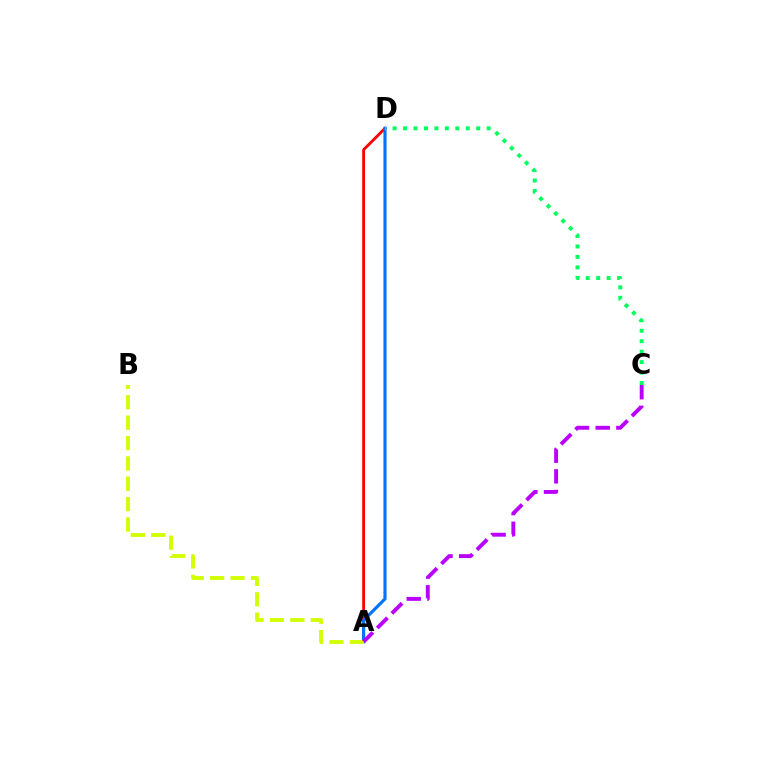{('A', 'D'): [{'color': '#ff0000', 'line_style': 'solid', 'thickness': 2.05}, {'color': '#0074ff', 'line_style': 'solid', 'thickness': 2.26}], ('C', 'D'): [{'color': '#00ff5c', 'line_style': 'dotted', 'thickness': 2.84}], ('A', 'B'): [{'color': '#d1ff00', 'line_style': 'dashed', 'thickness': 2.77}], ('A', 'C'): [{'color': '#b900ff', 'line_style': 'dashed', 'thickness': 2.81}]}